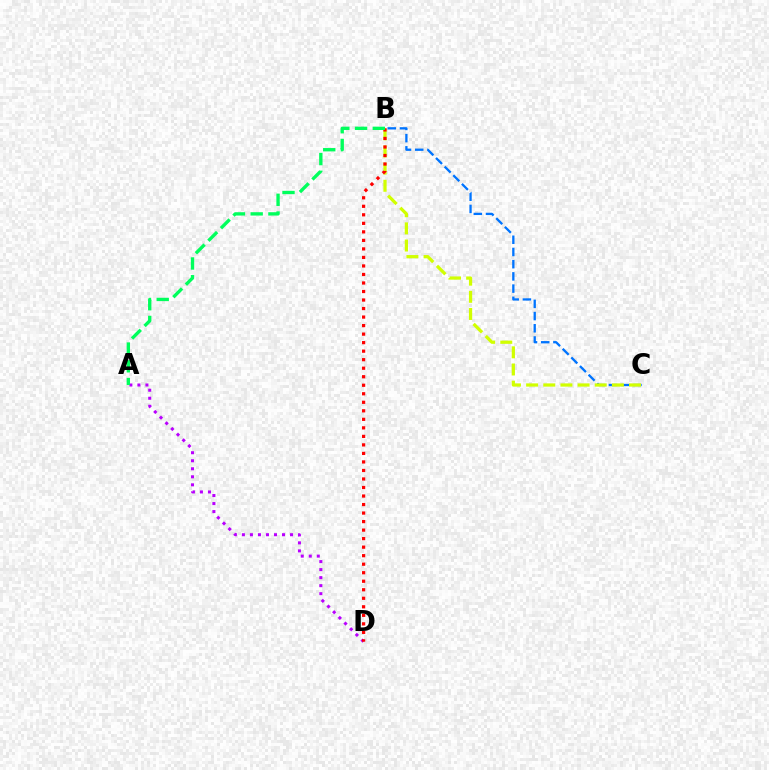{('B', 'C'): [{'color': '#0074ff', 'line_style': 'dashed', 'thickness': 1.66}, {'color': '#d1ff00', 'line_style': 'dashed', 'thickness': 2.33}], ('A', 'D'): [{'color': '#b900ff', 'line_style': 'dotted', 'thickness': 2.18}], ('B', 'D'): [{'color': '#ff0000', 'line_style': 'dotted', 'thickness': 2.32}], ('A', 'B'): [{'color': '#00ff5c', 'line_style': 'dashed', 'thickness': 2.41}]}